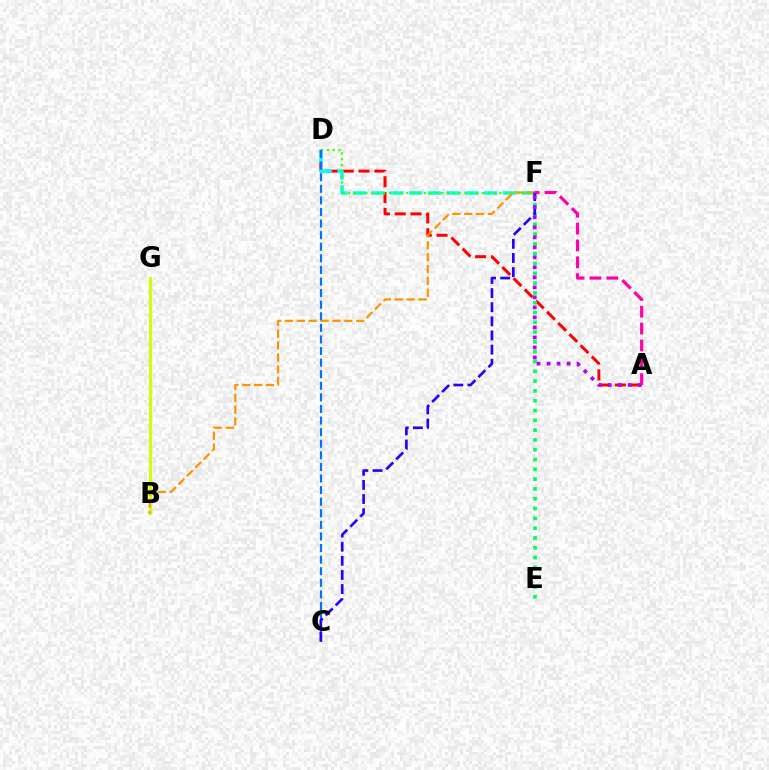{('A', 'D'): [{'color': '#ff0000', 'line_style': 'dashed', 'thickness': 2.15}], ('D', 'F'): [{'color': '#00fff6', 'line_style': 'dashed', 'thickness': 2.55}, {'color': '#3dff00', 'line_style': 'dotted', 'thickness': 1.58}], ('B', 'G'): [{'color': '#d1ff00', 'line_style': 'solid', 'thickness': 2.21}], ('B', 'F'): [{'color': '#ff9400', 'line_style': 'dashed', 'thickness': 1.61}], ('C', 'D'): [{'color': '#0074ff', 'line_style': 'dashed', 'thickness': 1.57}], ('E', 'F'): [{'color': '#00ff5c', 'line_style': 'dotted', 'thickness': 2.66}], ('C', 'F'): [{'color': '#2500ff', 'line_style': 'dashed', 'thickness': 1.92}], ('A', 'F'): [{'color': '#b900ff', 'line_style': 'dotted', 'thickness': 2.72}, {'color': '#ff00ac', 'line_style': 'dashed', 'thickness': 2.29}]}